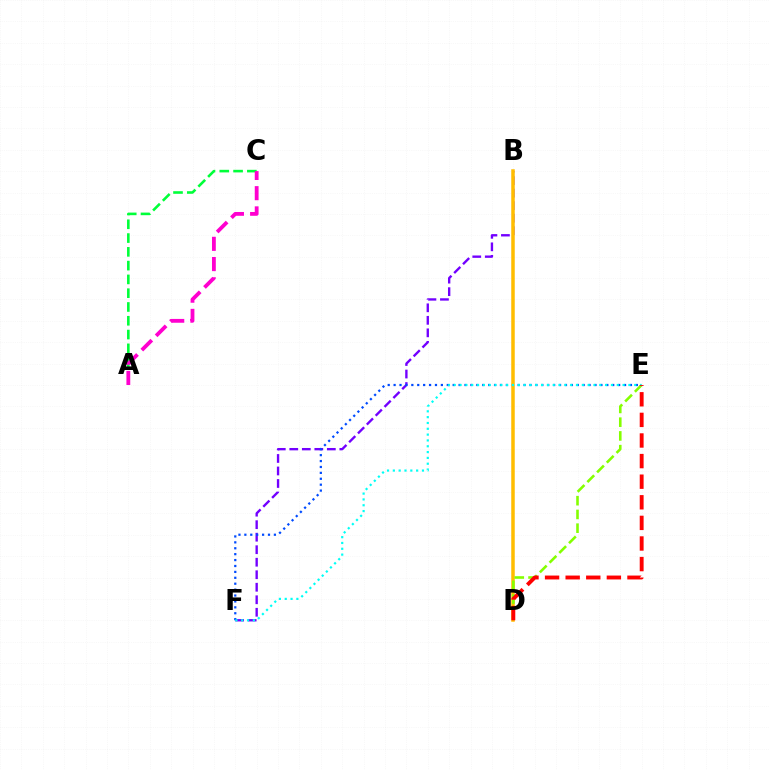{('A', 'C'): [{'color': '#00ff39', 'line_style': 'dashed', 'thickness': 1.87}, {'color': '#ff00cf', 'line_style': 'dashed', 'thickness': 2.75}], ('B', 'F'): [{'color': '#7200ff', 'line_style': 'dashed', 'thickness': 1.7}], ('E', 'F'): [{'color': '#004bff', 'line_style': 'dotted', 'thickness': 1.61}, {'color': '#00fff6', 'line_style': 'dotted', 'thickness': 1.58}], ('B', 'D'): [{'color': '#ffbd00', 'line_style': 'solid', 'thickness': 2.52}], ('D', 'E'): [{'color': '#84ff00', 'line_style': 'dashed', 'thickness': 1.87}, {'color': '#ff0000', 'line_style': 'dashed', 'thickness': 2.8}]}